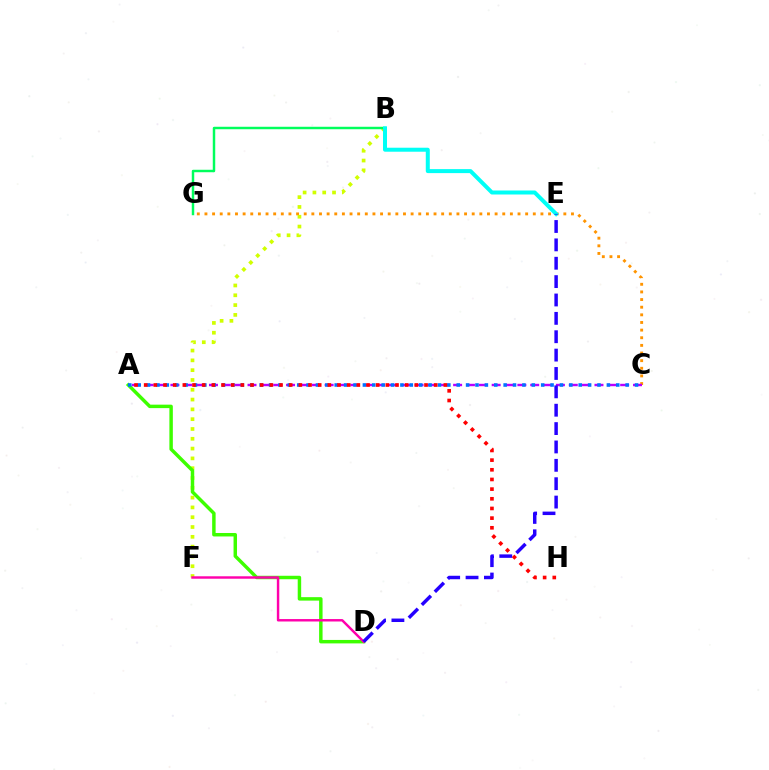{('C', 'G'): [{'color': '#ff9400', 'line_style': 'dotted', 'thickness': 2.07}], ('B', 'F'): [{'color': '#d1ff00', 'line_style': 'dotted', 'thickness': 2.66}], ('B', 'G'): [{'color': '#00ff5c', 'line_style': 'solid', 'thickness': 1.77}], ('A', 'C'): [{'color': '#b900ff', 'line_style': 'dashed', 'thickness': 1.75}, {'color': '#0074ff', 'line_style': 'dotted', 'thickness': 2.55}], ('A', 'D'): [{'color': '#3dff00', 'line_style': 'solid', 'thickness': 2.49}], ('B', 'E'): [{'color': '#00fff6', 'line_style': 'solid', 'thickness': 2.88}], ('D', 'F'): [{'color': '#ff00ac', 'line_style': 'solid', 'thickness': 1.76}], ('D', 'E'): [{'color': '#2500ff', 'line_style': 'dashed', 'thickness': 2.5}], ('A', 'H'): [{'color': '#ff0000', 'line_style': 'dotted', 'thickness': 2.63}]}